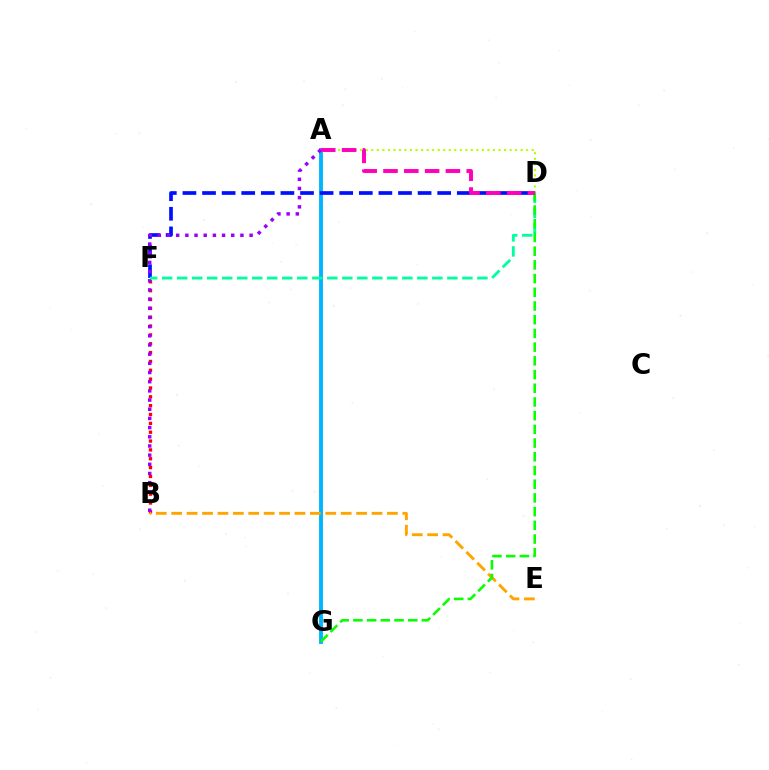{('A', 'G'): [{'color': '#00b5ff', 'line_style': 'solid', 'thickness': 2.79}], ('A', 'D'): [{'color': '#b3ff00', 'line_style': 'dotted', 'thickness': 1.5}, {'color': '#ff00bd', 'line_style': 'dashed', 'thickness': 2.83}], ('B', 'F'): [{'color': '#ff0000', 'line_style': 'dotted', 'thickness': 2.4}], ('D', 'F'): [{'color': '#0010ff', 'line_style': 'dashed', 'thickness': 2.66}, {'color': '#00ff9d', 'line_style': 'dashed', 'thickness': 2.04}], ('B', 'E'): [{'color': '#ffa500', 'line_style': 'dashed', 'thickness': 2.09}], ('A', 'B'): [{'color': '#9b00ff', 'line_style': 'dotted', 'thickness': 2.49}], ('D', 'G'): [{'color': '#08ff00', 'line_style': 'dashed', 'thickness': 1.86}]}